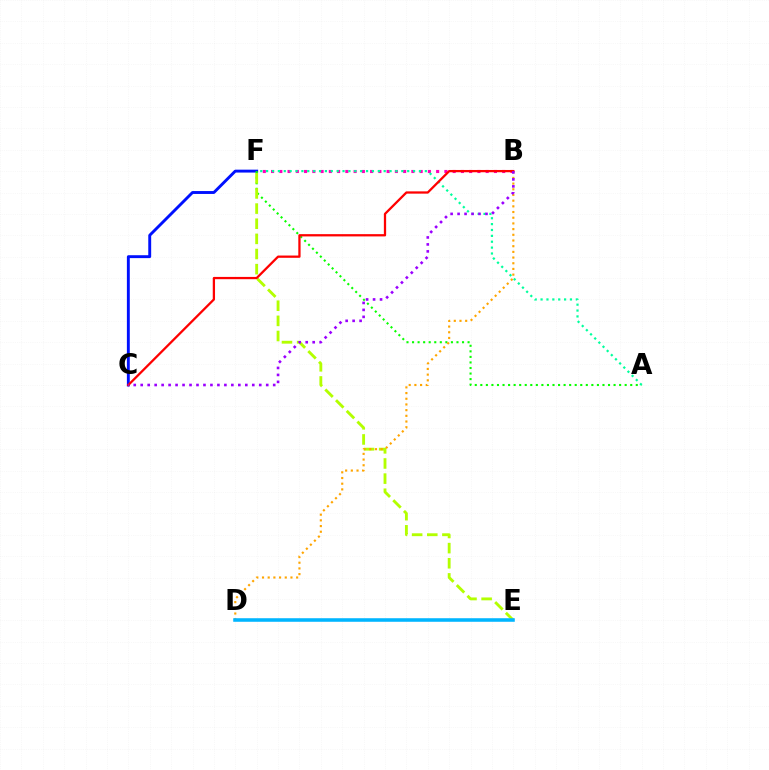{('B', 'F'): [{'color': '#ff00bd', 'line_style': 'dotted', 'thickness': 2.24}], ('C', 'F'): [{'color': '#0010ff', 'line_style': 'solid', 'thickness': 2.09}], ('A', 'F'): [{'color': '#08ff00', 'line_style': 'dotted', 'thickness': 1.51}, {'color': '#00ff9d', 'line_style': 'dotted', 'thickness': 1.6}], ('E', 'F'): [{'color': '#b3ff00', 'line_style': 'dashed', 'thickness': 2.06}], ('B', 'D'): [{'color': '#ffa500', 'line_style': 'dotted', 'thickness': 1.55}], ('B', 'C'): [{'color': '#ff0000', 'line_style': 'solid', 'thickness': 1.64}, {'color': '#9b00ff', 'line_style': 'dotted', 'thickness': 1.89}], ('D', 'E'): [{'color': '#00b5ff', 'line_style': 'solid', 'thickness': 2.56}]}